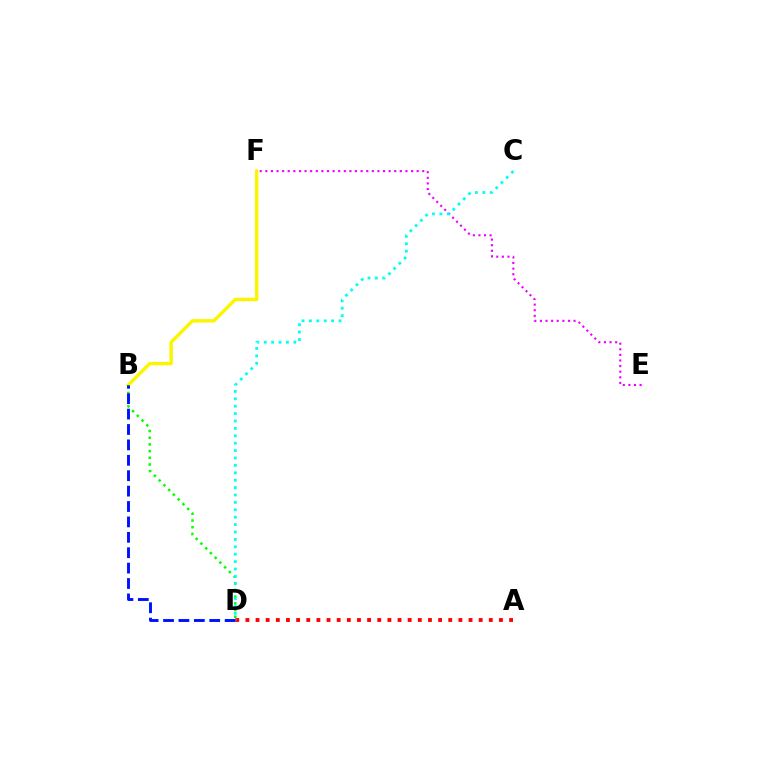{('A', 'D'): [{'color': '#ff0000', 'line_style': 'dotted', 'thickness': 2.76}], ('B', 'F'): [{'color': '#fcf500', 'line_style': 'solid', 'thickness': 2.48}], ('B', 'D'): [{'color': '#08ff00', 'line_style': 'dotted', 'thickness': 1.82}, {'color': '#0010ff', 'line_style': 'dashed', 'thickness': 2.09}], ('E', 'F'): [{'color': '#ee00ff', 'line_style': 'dotted', 'thickness': 1.52}], ('C', 'D'): [{'color': '#00fff6', 'line_style': 'dotted', 'thickness': 2.01}]}